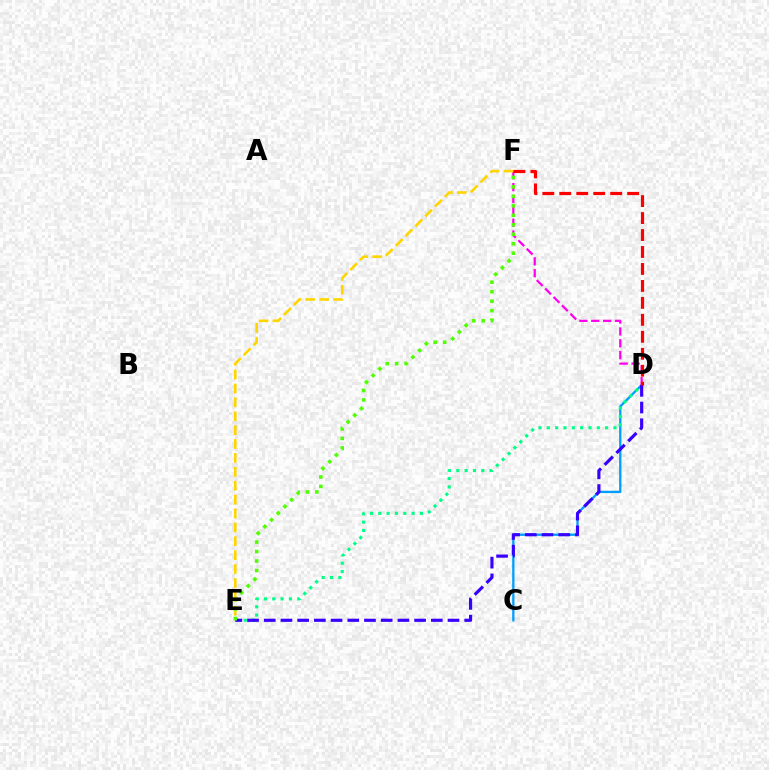{('C', 'D'): [{'color': '#009eff', 'line_style': 'solid', 'thickness': 1.66}], ('D', 'E'): [{'color': '#00ff86', 'line_style': 'dotted', 'thickness': 2.26}, {'color': '#3700ff', 'line_style': 'dashed', 'thickness': 2.27}], ('D', 'F'): [{'color': '#ff00ed', 'line_style': 'dashed', 'thickness': 1.61}, {'color': '#ff0000', 'line_style': 'dashed', 'thickness': 2.3}], ('E', 'F'): [{'color': '#ffd500', 'line_style': 'dashed', 'thickness': 1.89}, {'color': '#4fff00', 'line_style': 'dotted', 'thickness': 2.57}]}